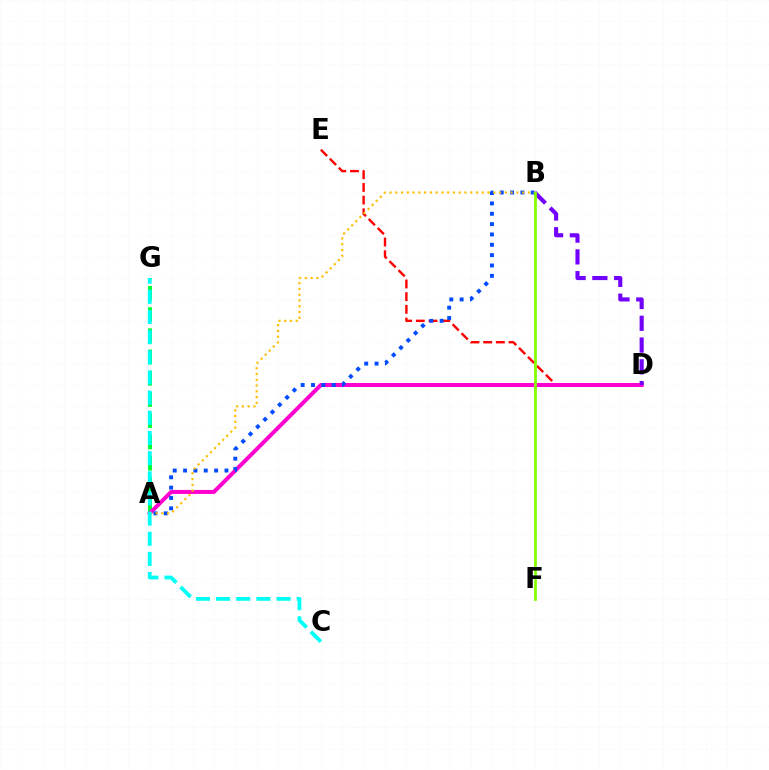{('D', 'E'): [{'color': '#ff0000', 'line_style': 'dashed', 'thickness': 1.73}], ('A', 'G'): [{'color': '#00ff39', 'line_style': 'dashed', 'thickness': 2.88}], ('A', 'D'): [{'color': '#ff00cf', 'line_style': 'solid', 'thickness': 2.88}], ('B', 'D'): [{'color': '#7200ff', 'line_style': 'dashed', 'thickness': 2.96}], ('A', 'B'): [{'color': '#004bff', 'line_style': 'dotted', 'thickness': 2.81}, {'color': '#ffbd00', 'line_style': 'dotted', 'thickness': 1.57}], ('C', 'G'): [{'color': '#00fff6', 'line_style': 'dashed', 'thickness': 2.74}], ('B', 'F'): [{'color': '#84ff00', 'line_style': 'solid', 'thickness': 1.98}]}